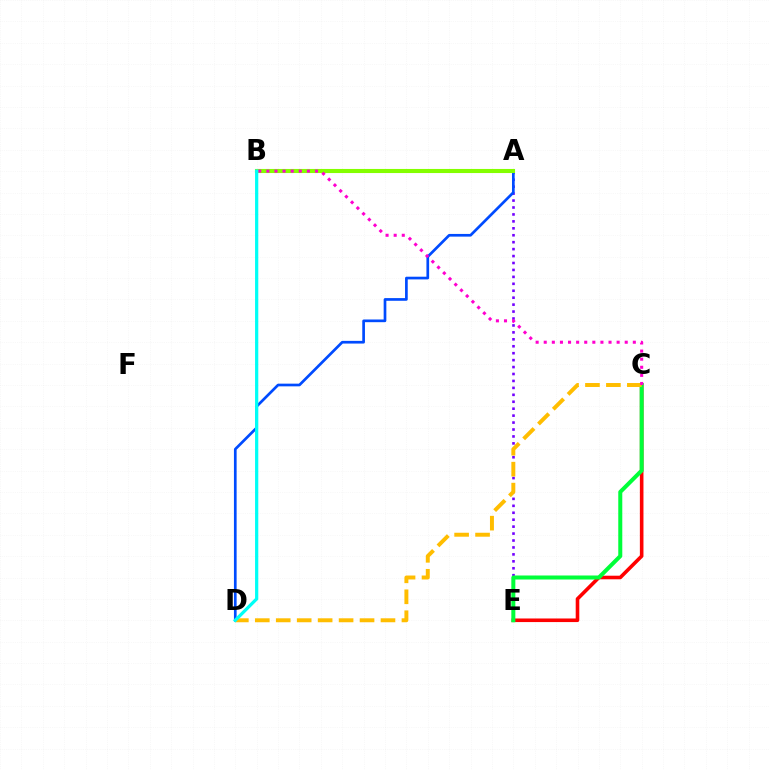{('A', 'E'): [{'color': '#7200ff', 'line_style': 'dotted', 'thickness': 1.88}], ('C', 'E'): [{'color': '#ff0000', 'line_style': 'solid', 'thickness': 2.59}, {'color': '#00ff39', 'line_style': 'solid', 'thickness': 2.89}], ('A', 'D'): [{'color': '#004bff', 'line_style': 'solid', 'thickness': 1.94}], ('A', 'B'): [{'color': '#84ff00', 'line_style': 'solid', 'thickness': 2.95}], ('C', 'D'): [{'color': '#ffbd00', 'line_style': 'dashed', 'thickness': 2.85}], ('B', 'C'): [{'color': '#ff00cf', 'line_style': 'dotted', 'thickness': 2.2}], ('B', 'D'): [{'color': '#00fff6', 'line_style': 'solid', 'thickness': 2.33}]}